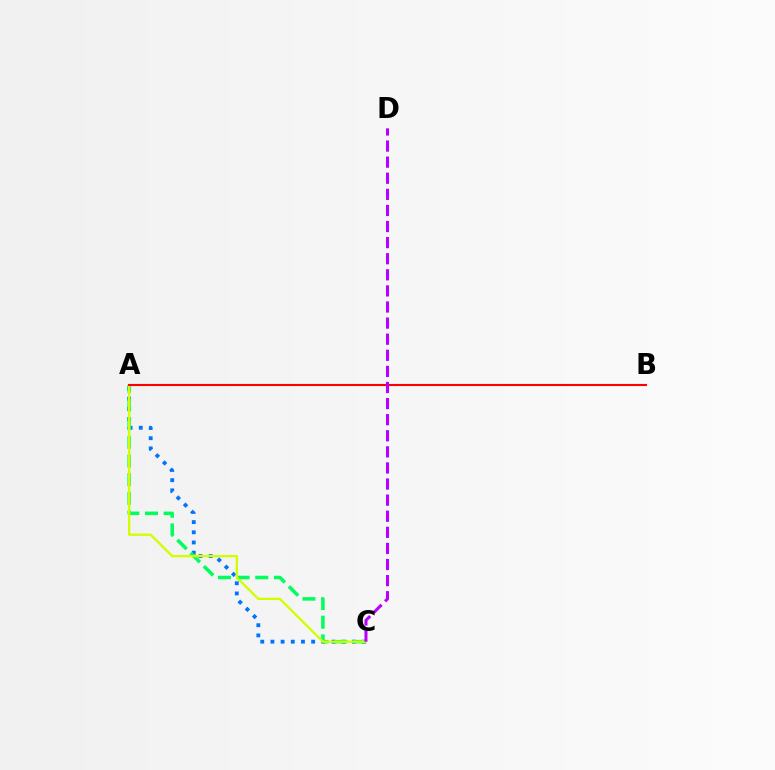{('A', 'C'): [{'color': '#0074ff', 'line_style': 'dotted', 'thickness': 2.77}, {'color': '#00ff5c', 'line_style': 'dashed', 'thickness': 2.54}, {'color': '#d1ff00', 'line_style': 'solid', 'thickness': 1.68}], ('A', 'B'): [{'color': '#ff0000', 'line_style': 'solid', 'thickness': 1.51}], ('C', 'D'): [{'color': '#b900ff', 'line_style': 'dashed', 'thickness': 2.19}]}